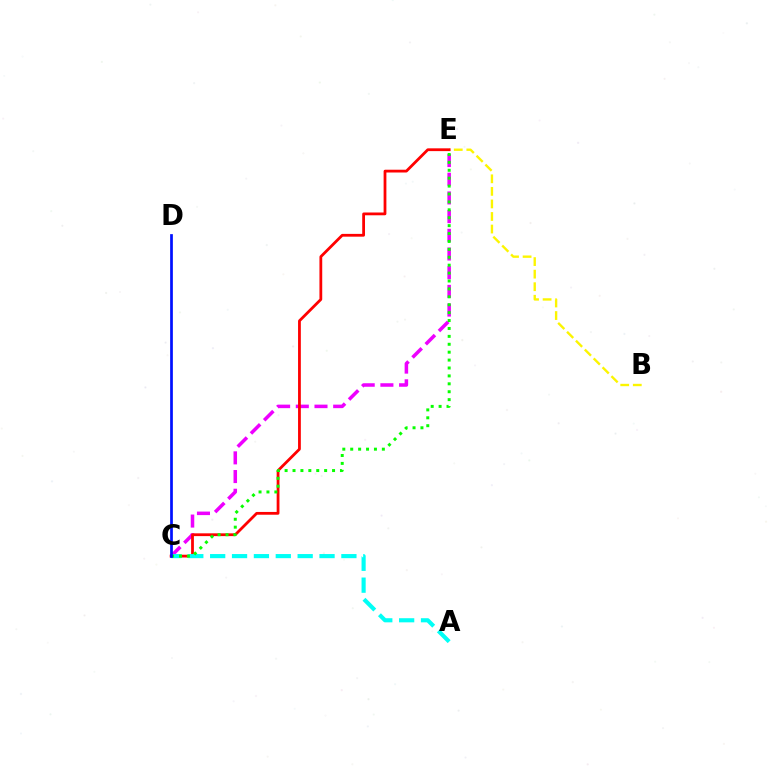{('C', 'E'): [{'color': '#ee00ff', 'line_style': 'dashed', 'thickness': 2.54}, {'color': '#ff0000', 'line_style': 'solid', 'thickness': 2.0}, {'color': '#08ff00', 'line_style': 'dotted', 'thickness': 2.15}], ('B', 'E'): [{'color': '#fcf500', 'line_style': 'dashed', 'thickness': 1.71}], ('A', 'C'): [{'color': '#00fff6', 'line_style': 'dashed', 'thickness': 2.97}], ('C', 'D'): [{'color': '#0010ff', 'line_style': 'solid', 'thickness': 1.96}]}